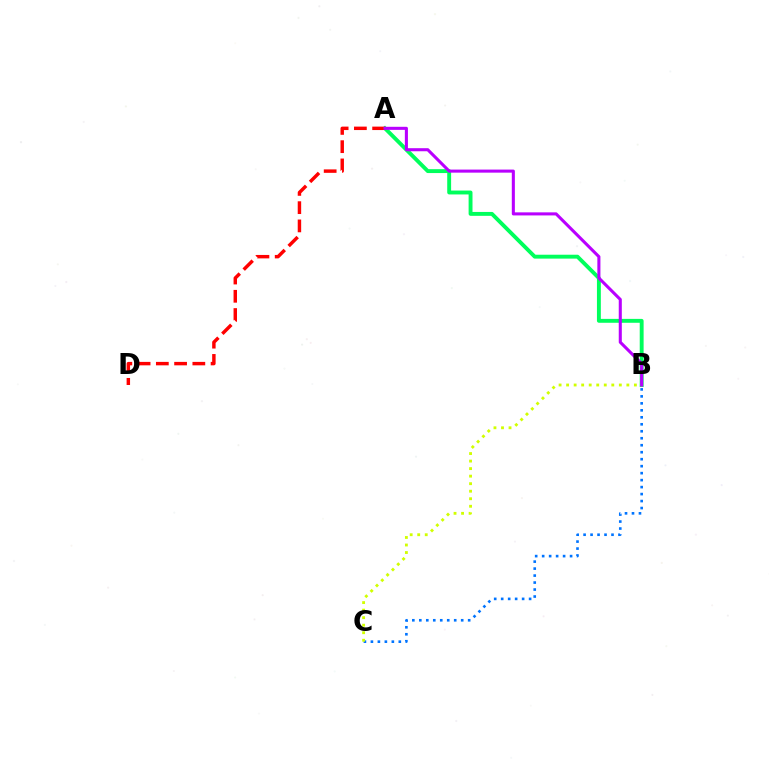{('A', 'B'): [{'color': '#00ff5c', 'line_style': 'solid', 'thickness': 2.8}, {'color': '#b900ff', 'line_style': 'solid', 'thickness': 2.21}], ('B', 'C'): [{'color': '#0074ff', 'line_style': 'dotted', 'thickness': 1.9}, {'color': '#d1ff00', 'line_style': 'dotted', 'thickness': 2.05}], ('A', 'D'): [{'color': '#ff0000', 'line_style': 'dashed', 'thickness': 2.48}]}